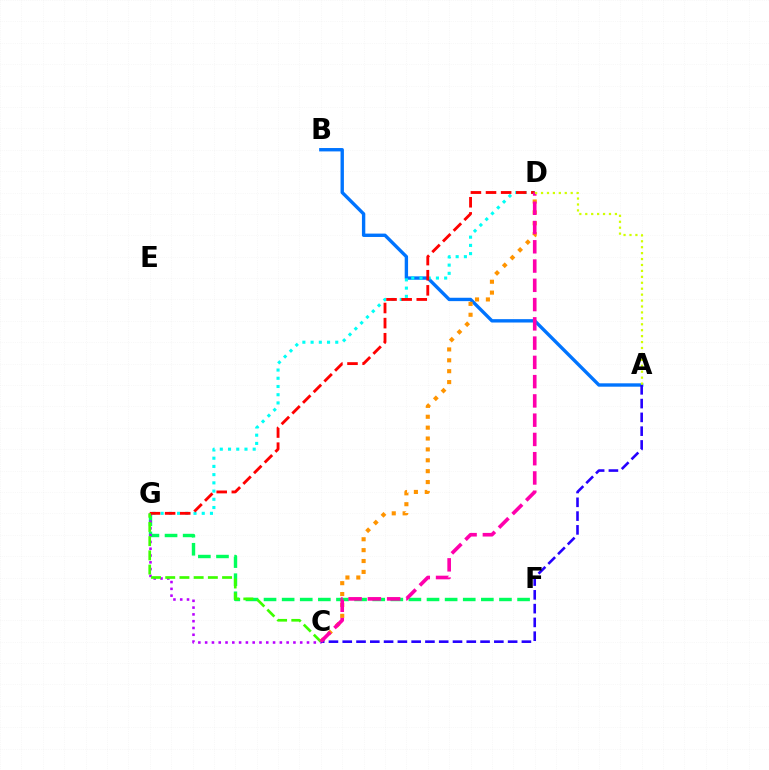{('F', 'G'): [{'color': '#00ff5c', 'line_style': 'dashed', 'thickness': 2.46}], ('C', 'G'): [{'color': '#b900ff', 'line_style': 'dotted', 'thickness': 1.85}, {'color': '#3dff00', 'line_style': 'dashed', 'thickness': 1.93}], ('A', 'B'): [{'color': '#0074ff', 'line_style': 'solid', 'thickness': 2.43}], ('D', 'G'): [{'color': '#00fff6', 'line_style': 'dotted', 'thickness': 2.23}, {'color': '#ff0000', 'line_style': 'dashed', 'thickness': 2.05}], ('C', 'D'): [{'color': '#ff9400', 'line_style': 'dotted', 'thickness': 2.96}, {'color': '#ff00ac', 'line_style': 'dashed', 'thickness': 2.62}], ('A', 'C'): [{'color': '#2500ff', 'line_style': 'dashed', 'thickness': 1.87}], ('A', 'D'): [{'color': '#d1ff00', 'line_style': 'dotted', 'thickness': 1.61}]}